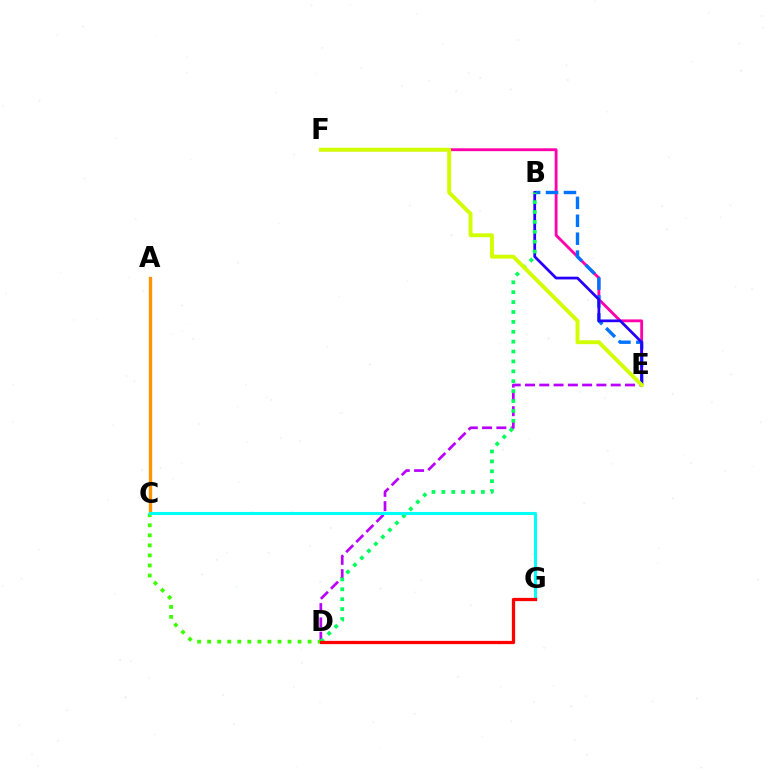{('E', 'F'): [{'color': '#ff00ac', 'line_style': 'solid', 'thickness': 2.04}, {'color': '#d1ff00', 'line_style': 'solid', 'thickness': 2.81}], ('A', 'C'): [{'color': '#ff9400', 'line_style': 'solid', 'thickness': 2.41}], ('B', 'E'): [{'color': '#0074ff', 'line_style': 'dashed', 'thickness': 2.43}, {'color': '#2500ff', 'line_style': 'solid', 'thickness': 1.97}], ('D', 'E'): [{'color': '#b900ff', 'line_style': 'dashed', 'thickness': 1.94}], ('B', 'D'): [{'color': '#00ff5c', 'line_style': 'dotted', 'thickness': 2.69}], ('C', 'D'): [{'color': '#3dff00', 'line_style': 'dotted', 'thickness': 2.73}], ('C', 'G'): [{'color': '#00fff6', 'line_style': 'solid', 'thickness': 2.22}], ('D', 'G'): [{'color': '#ff0000', 'line_style': 'solid', 'thickness': 2.35}]}